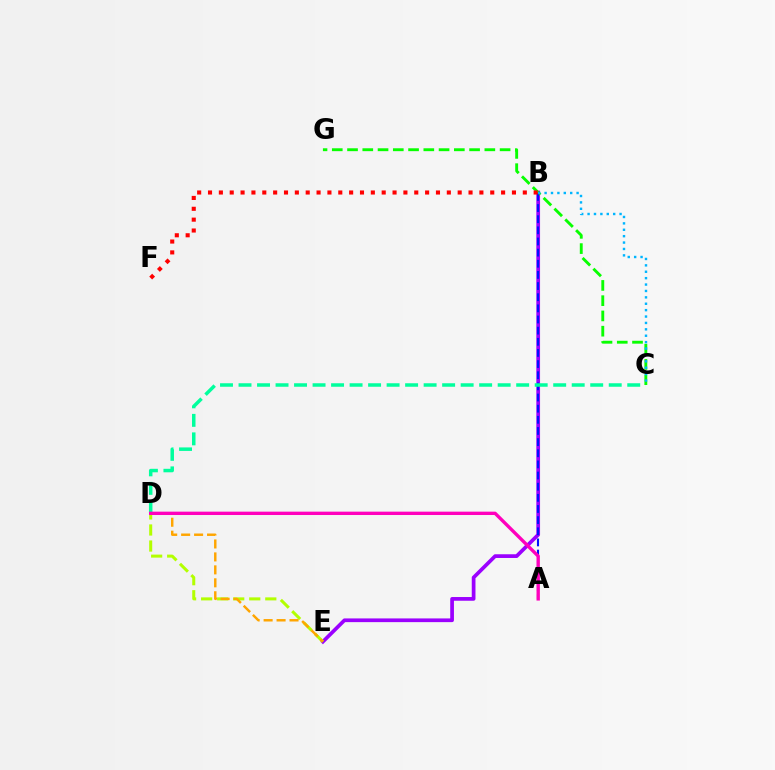{('B', 'E'): [{'color': '#9b00ff', 'line_style': 'solid', 'thickness': 2.67}], ('C', 'G'): [{'color': '#08ff00', 'line_style': 'dashed', 'thickness': 2.07}], ('A', 'B'): [{'color': '#0010ff', 'line_style': 'dashed', 'thickness': 1.51}], ('D', 'E'): [{'color': '#b3ff00', 'line_style': 'dashed', 'thickness': 2.18}, {'color': '#ffa500', 'line_style': 'dashed', 'thickness': 1.76}], ('B', 'F'): [{'color': '#ff0000', 'line_style': 'dotted', 'thickness': 2.95}], ('B', 'C'): [{'color': '#00b5ff', 'line_style': 'dotted', 'thickness': 1.74}], ('C', 'D'): [{'color': '#00ff9d', 'line_style': 'dashed', 'thickness': 2.51}], ('A', 'D'): [{'color': '#ff00bd', 'line_style': 'solid', 'thickness': 2.41}]}